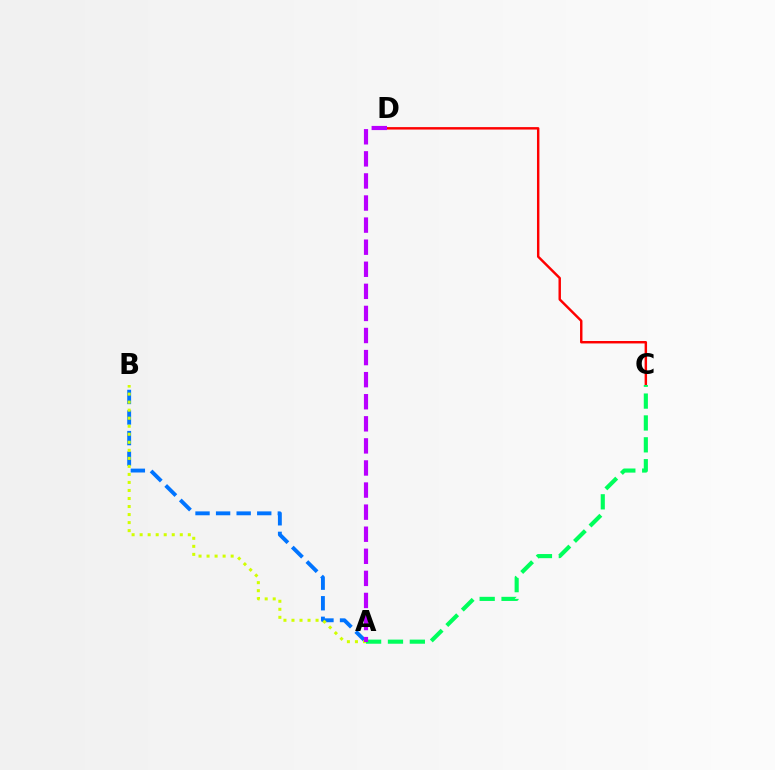{('A', 'B'): [{'color': '#0074ff', 'line_style': 'dashed', 'thickness': 2.8}, {'color': '#d1ff00', 'line_style': 'dotted', 'thickness': 2.18}], ('C', 'D'): [{'color': '#ff0000', 'line_style': 'solid', 'thickness': 1.76}], ('A', 'C'): [{'color': '#00ff5c', 'line_style': 'dashed', 'thickness': 2.97}], ('A', 'D'): [{'color': '#b900ff', 'line_style': 'dashed', 'thickness': 3.0}]}